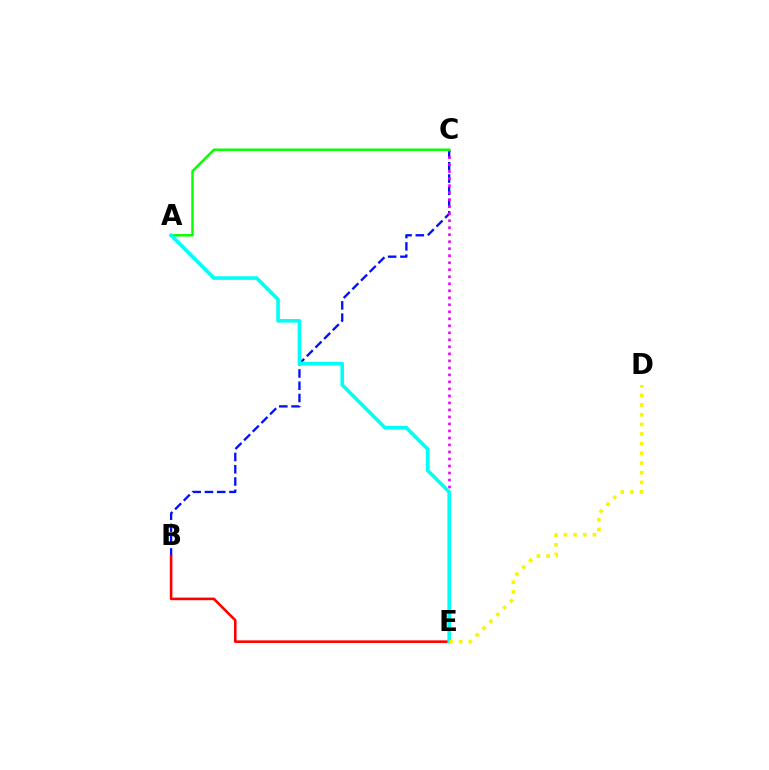{('B', 'C'): [{'color': '#0010ff', 'line_style': 'dashed', 'thickness': 1.67}], ('C', 'E'): [{'color': '#ee00ff', 'line_style': 'dotted', 'thickness': 1.9}], ('A', 'C'): [{'color': '#08ff00', 'line_style': 'solid', 'thickness': 1.78}], ('B', 'E'): [{'color': '#ff0000', 'line_style': 'solid', 'thickness': 1.88}], ('A', 'E'): [{'color': '#00fff6', 'line_style': 'solid', 'thickness': 2.6}], ('D', 'E'): [{'color': '#fcf500', 'line_style': 'dotted', 'thickness': 2.63}]}